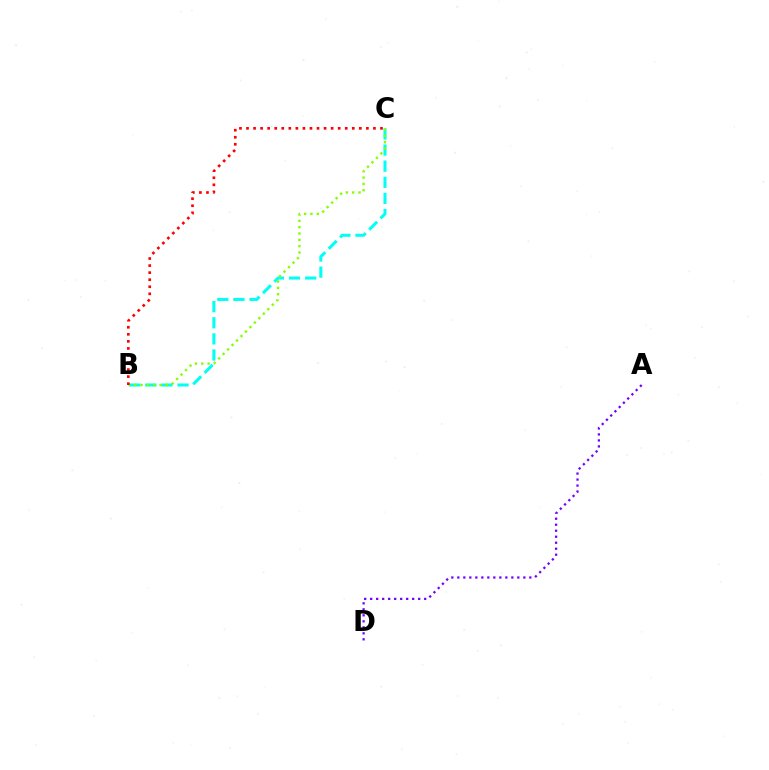{('B', 'C'): [{'color': '#00fff6', 'line_style': 'dashed', 'thickness': 2.19}, {'color': '#84ff00', 'line_style': 'dotted', 'thickness': 1.72}, {'color': '#ff0000', 'line_style': 'dotted', 'thickness': 1.92}], ('A', 'D'): [{'color': '#7200ff', 'line_style': 'dotted', 'thickness': 1.63}]}